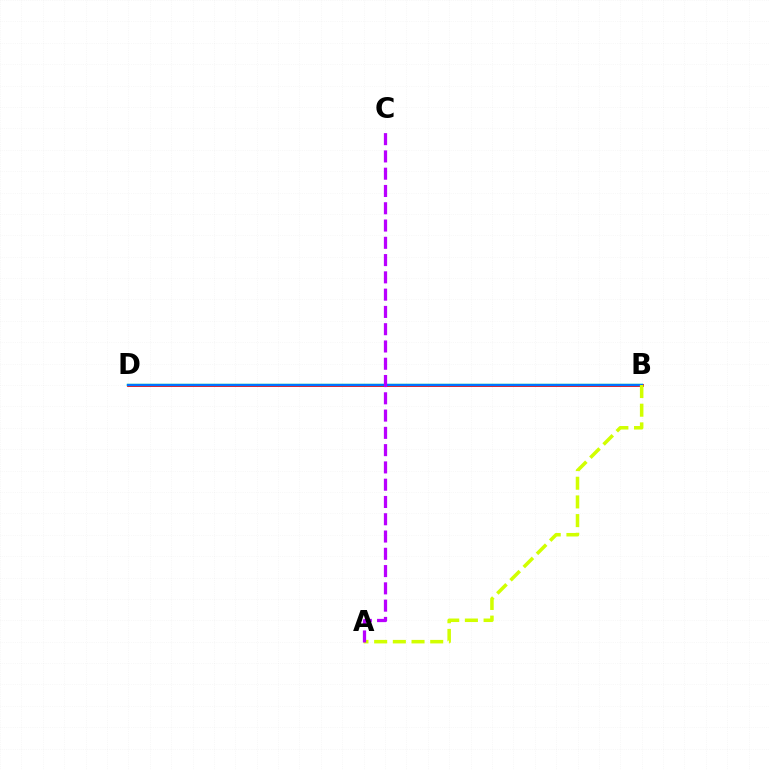{('B', 'D'): [{'color': '#00ff5c', 'line_style': 'solid', 'thickness': 1.7}, {'color': '#ff0000', 'line_style': 'solid', 'thickness': 1.98}, {'color': '#0074ff', 'line_style': 'solid', 'thickness': 1.66}], ('A', 'B'): [{'color': '#d1ff00', 'line_style': 'dashed', 'thickness': 2.54}], ('A', 'C'): [{'color': '#b900ff', 'line_style': 'dashed', 'thickness': 2.35}]}